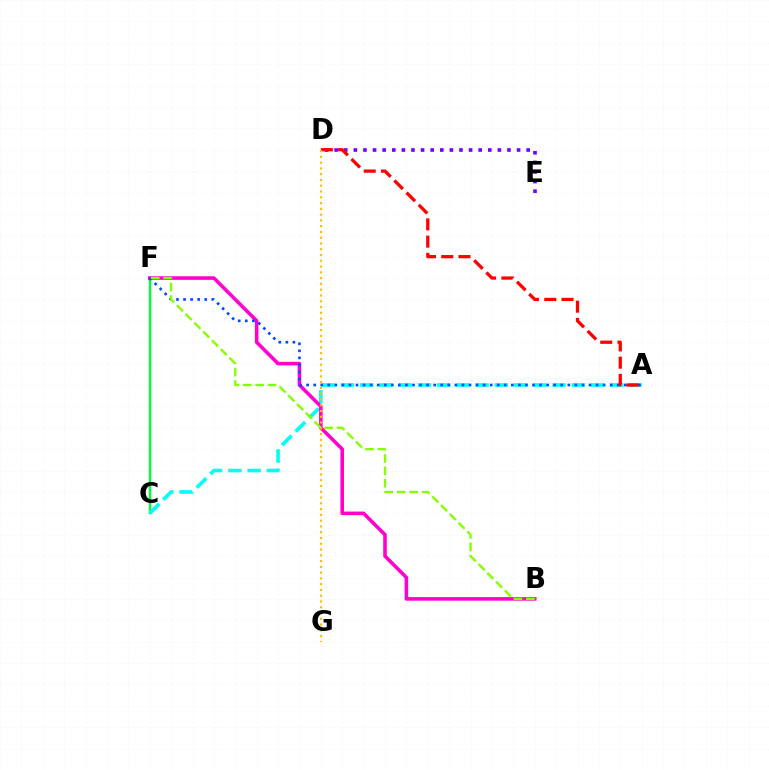{('C', 'F'): [{'color': '#00ff39', 'line_style': 'solid', 'thickness': 1.75}], ('D', 'E'): [{'color': '#7200ff', 'line_style': 'dotted', 'thickness': 2.61}], ('A', 'C'): [{'color': '#00fff6', 'line_style': 'dashed', 'thickness': 2.61}], ('B', 'F'): [{'color': '#ff00cf', 'line_style': 'solid', 'thickness': 2.58}, {'color': '#84ff00', 'line_style': 'dashed', 'thickness': 1.69}], ('A', 'F'): [{'color': '#004bff', 'line_style': 'dotted', 'thickness': 1.92}], ('A', 'D'): [{'color': '#ff0000', 'line_style': 'dashed', 'thickness': 2.34}], ('D', 'G'): [{'color': '#ffbd00', 'line_style': 'dotted', 'thickness': 1.57}]}